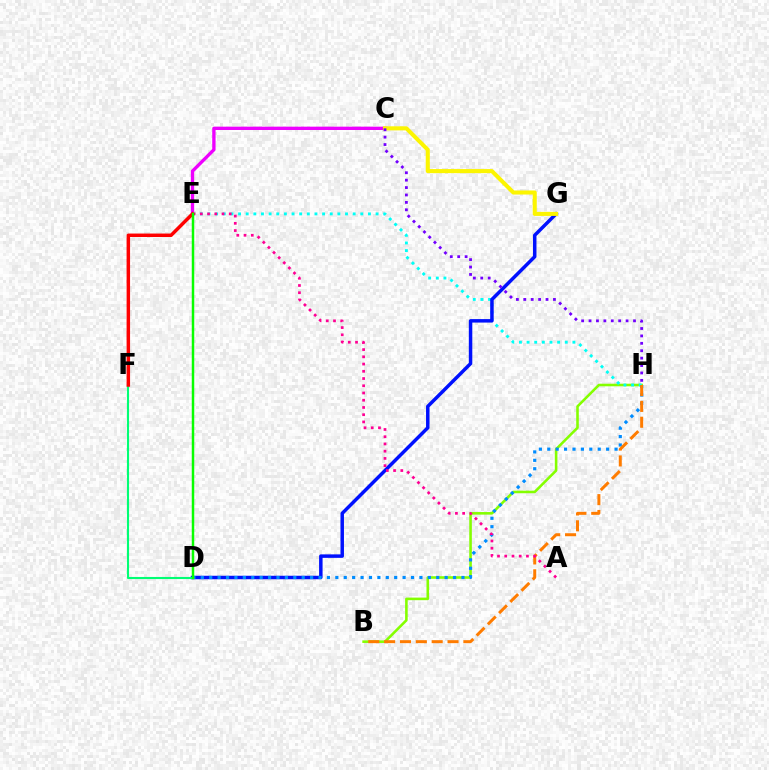{('B', 'H'): [{'color': '#84ff00', 'line_style': 'solid', 'thickness': 1.86}, {'color': '#ff7c00', 'line_style': 'dashed', 'thickness': 2.15}], ('C', 'E'): [{'color': '#ee00ff', 'line_style': 'solid', 'thickness': 2.39}], ('E', 'H'): [{'color': '#00fff6', 'line_style': 'dotted', 'thickness': 2.08}], ('D', 'G'): [{'color': '#0010ff', 'line_style': 'solid', 'thickness': 2.5}], ('D', 'H'): [{'color': '#008cff', 'line_style': 'dotted', 'thickness': 2.28}], ('D', 'F'): [{'color': '#00ff74', 'line_style': 'solid', 'thickness': 1.51}], ('C', 'G'): [{'color': '#fcf500', 'line_style': 'solid', 'thickness': 2.93}], ('C', 'H'): [{'color': '#7200ff', 'line_style': 'dotted', 'thickness': 2.01}], ('A', 'E'): [{'color': '#ff0094', 'line_style': 'dotted', 'thickness': 1.97}], ('E', 'F'): [{'color': '#ff0000', 'line_style': 'solid', 'thickness': 2.5}], ('D', 'E'): [{'color': '#08ff00', 'line_style': 'solid', 'thickness': 1.79}]}